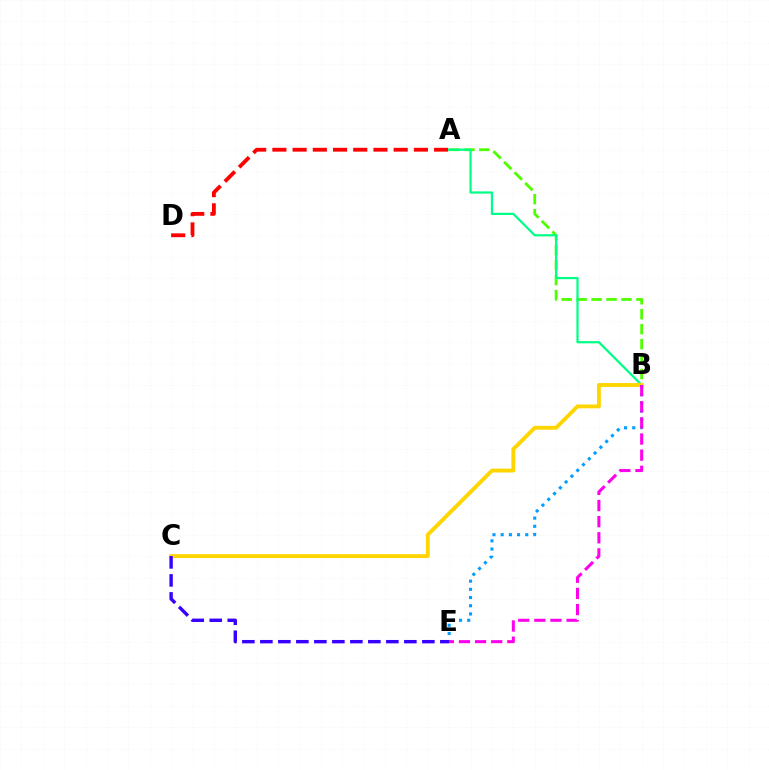{('A', 'D'): [{'color': '#ff0000', 'line_style': 'dashed', 'thickness': 2.75}], ('A', 'B'): [{'color': '#4fff00', 'line_style': 'dashed', 'thickness': 2.03}, {'color': '#00ff86', 'line_style': 'solid', 'thickness': 1.61}], ('B', 'C'): [{'color': '#ffd500', 'line_style': 'solid', 'thickness': 2.78}], ('B', 'E'): [{'color': '#009eff', 'line_style': 'dotted', 'thickness': 2.23}, {'color': '#ff00ed', 'line_style': 'dashed', 'thickness': 2.19}], ('C', 'E'): [{'color': '#3700ff', 'line_style': 'dashed', 'thickness': 2.45}]}